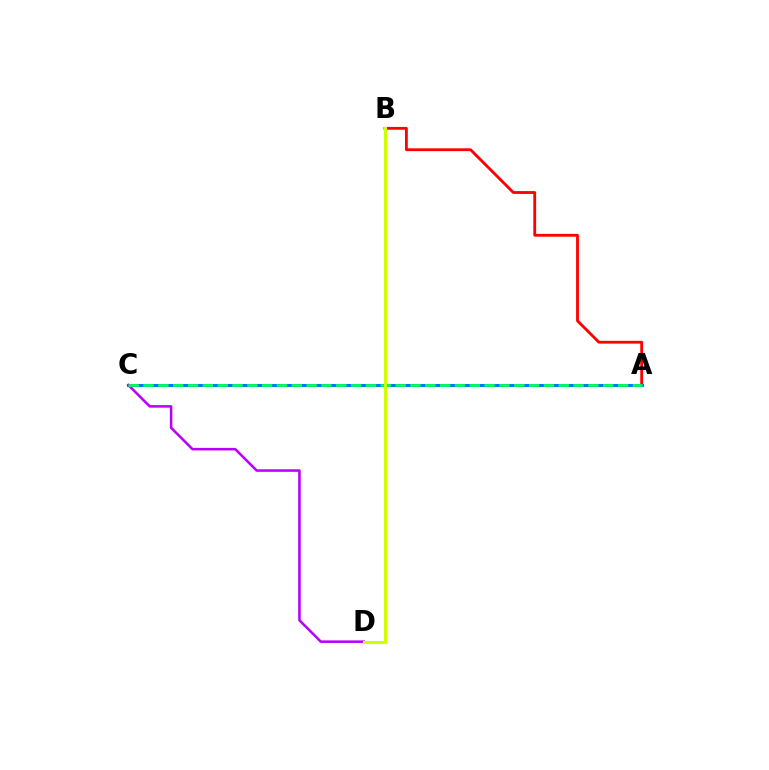{('A', 'B'): [{'color': '#ff0000', 'line_style': 'solid', 'thickness': 2.03}], ('A', 'C'): [{'color': '#0074ff', 'line_style': 'solid', 'thickness': 2.16}, {'color': '#00ff5c', 'line_style': 'dashed', 'thickness': 2.01}], ('C', 'D'): [{'color': '#b900ff', 'line_style': 'solid', 'thickness': 1.84}], ('B', 'D'): [{'color': '#d1ff00', 'line_style': 'solid', 'thickness': 2.24}]}